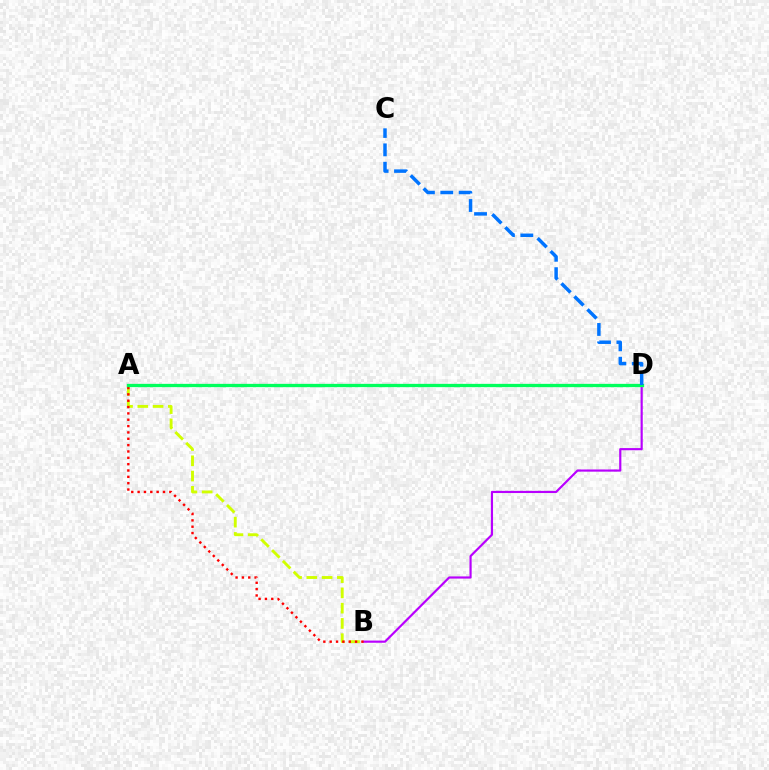{('A', 'B'): [{'color': '#d1ff00', 'line_style': 'dashed', 'thickness': 2.07}, {'color': '#ff0000', 'line_style': 'dotted', 'thickness': 1.72}], ('B', 'D'): [{'color': '#b900ff', 'line_style': 'solid', 'thickness': 1.57}], ('A', 'D'): [{'color': '#00ff5c', 'line_style': 'solid', 'thickness': 2.37}], ('C', 'D'): [{'color': '#0074ff', 'line_style': 'dashed', 'thickness': 2.5}]}